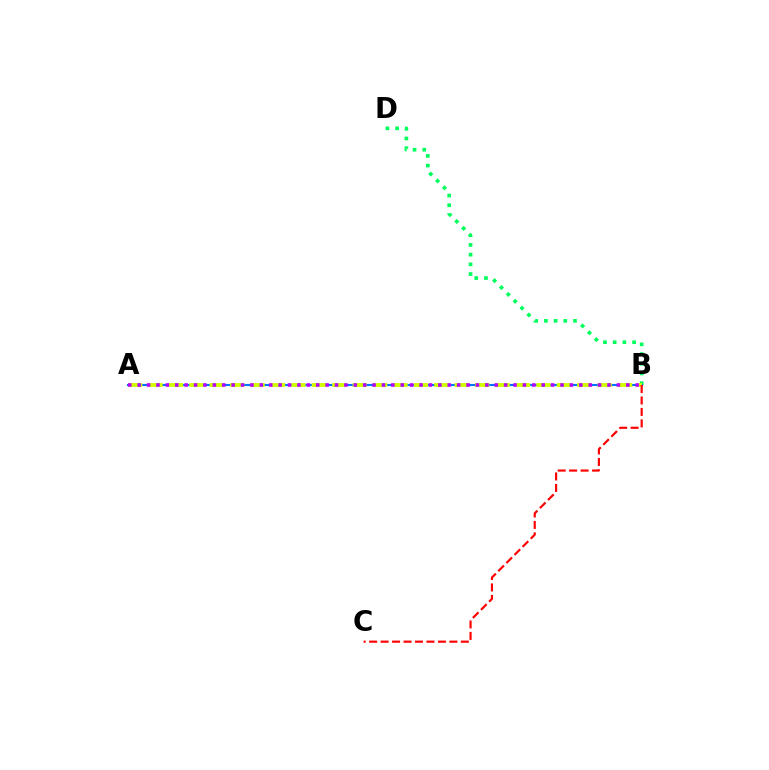{('B', 'D'): [{'color': '#00ff5c', 'line_style': 'dotted', 'thickness': 2.64}], ('A', 'B'): [{'color': '#0074ff', 'line_style': 'solid', 'thickness': 1.51}, {'color': '#d1ff00', 'line_style': 'dashed', 'thickness': 2.77}, {'color': '#b900ff', 'line_style': 'dotted', 'thickness': 2.55}], ('B', 'C'): [{'color': '#ff0000', 'line_style': 'dashed', 'thickness': 1.56}]}